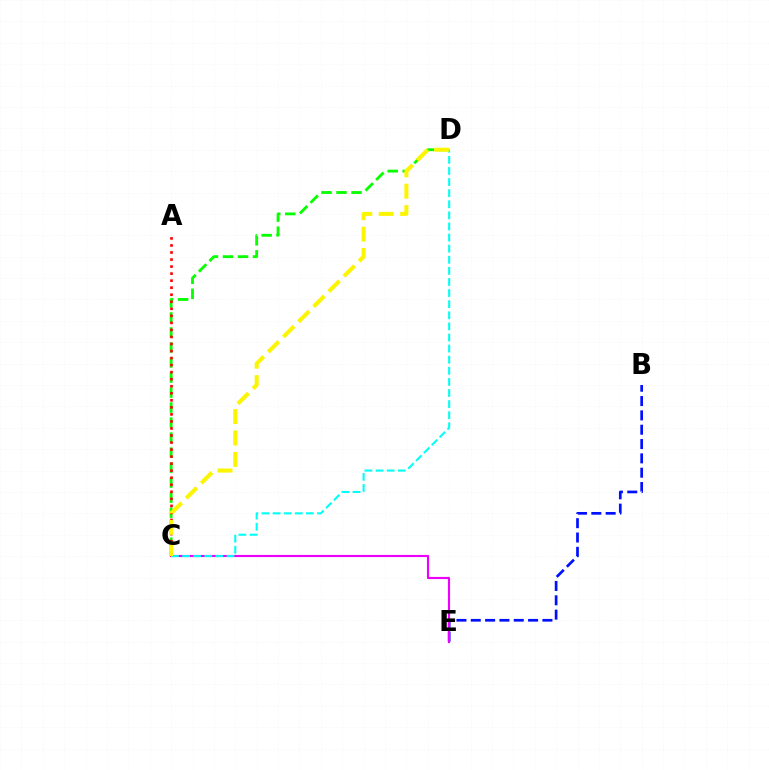{('B', 'E'): [{'color': '#0010ff', 'line_style': 'dashed', 'thickness': 1.95}], ('C', 'D'): [{'color': '#08ff00', 'line_style': 'dashed', 'thickness': 2.04}, {'color': '#00fff6', 'line_style': 'dashed', 'thickness': 1.51}, {'color': '#fcf500', 'line_style': 'dashed', 'thickness': 2.91}], ('C', 'E'): [{'color': '#ee00ff', 'line_style': 'solid', 'thickness': 1.55}], ('A', 'C'): [{'color': '#ff0000', 'line_style': 'dotted', 'thickness': 1.91}]}